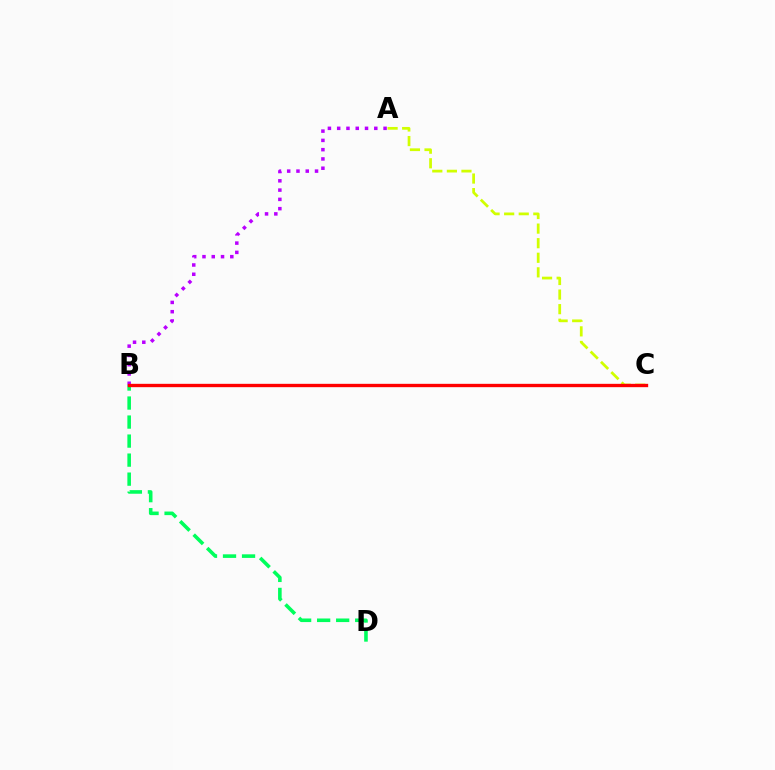{('A', 'B'): [{'color': '#b900ff', 'line_style': 'dotted', 'thickness': 2.52}], ('B', 'C'): [{'color': '#0074ff', 'line_style': 'dashed', 'thickness': 2.02}, {'color': '#ff0000', 'line_style': 'solid', 'thickness': 2.41}], ('A', 'C'): [{'color': '#d1ff00', 'line_style': 'dashed', 'thickness': 1.98}], ('B', 'D'): [{'color': '#00ff5c', 'line_style': 'dashed', 'thickness': 2.58}]}